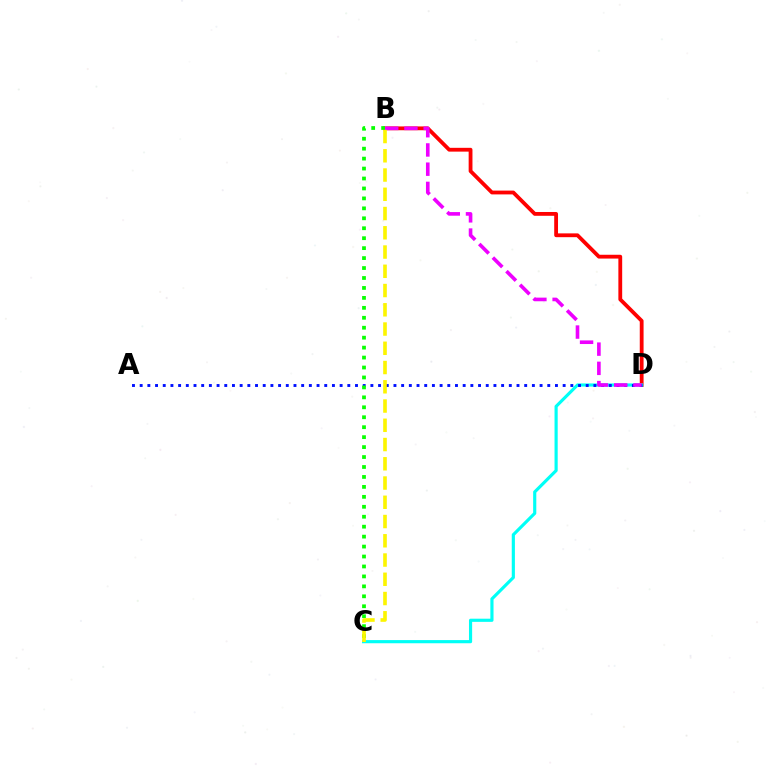{('B', 'D'): [{'color': '#ff0000', 'line_style': 'solid', 'thickness': 2.74}, {'color': '#ee00ff', 'line_style': 'dashed', 'thickness': 2.61}], ('C', 'D'): [{'color': '#00fff6', 'line_style': 'solid', 'thickness': 2.27}], ('A', 'D'): [{'color': '#0010ff', 'line_style': 'dotted', 'thickness': 2.09}], ('B', 'C'): [{'color': '#08ff00', 'line_style': 'dotted', 'thickness': 2.7}, {'color': '#fcf500', 'line_style': 'dashed', 'thickness': 2.62}]}